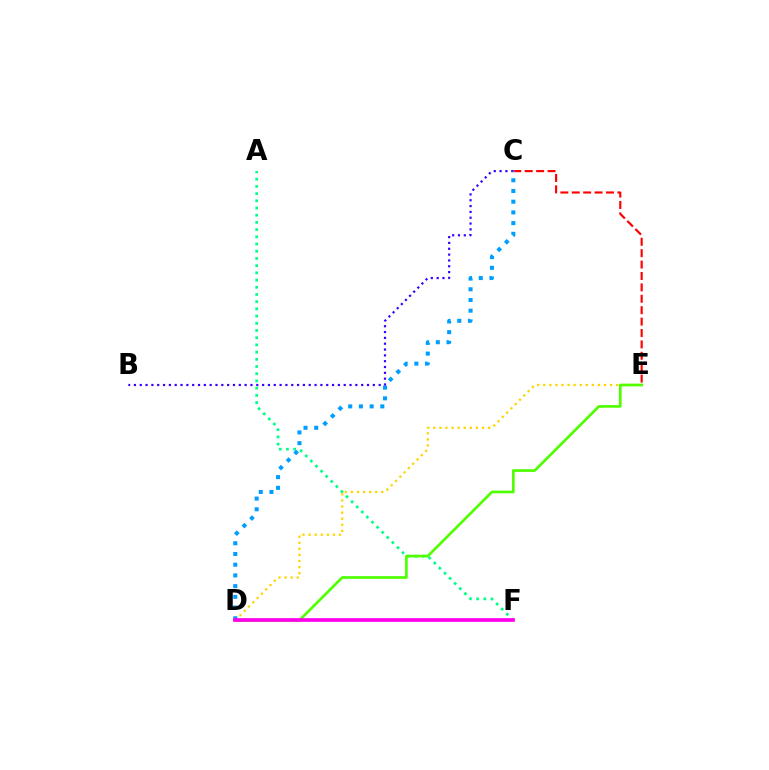{('A', 'F'): [{'color': '#00ff86', 'line_style': 'dotted', 'thickness': 1.96}], ('C', 'E'): [{'color': '#ff0000', 'line_style': 'dashed', 'thickness': 1.55}], ('D', 'E'): [{'color': '#ffd500', 'line_style': 'dotted', 'thickness': 1.65}, {'color': '#4fff00', 'line_style': 'solid', 'thickness': 1.94}], ('B', 'C'): [{'color': '#3700ff', 'line_style': 'dotted', 'thickness': 1.58}], ('C', 'D'): [{'color': '#009eff', 'line_style': 'dotted', 'thickness': 2.91}], ('D', 'F'): [{'color': '#ff00ed', 'line_style': 'solid', 'thickness': 2.67}]}